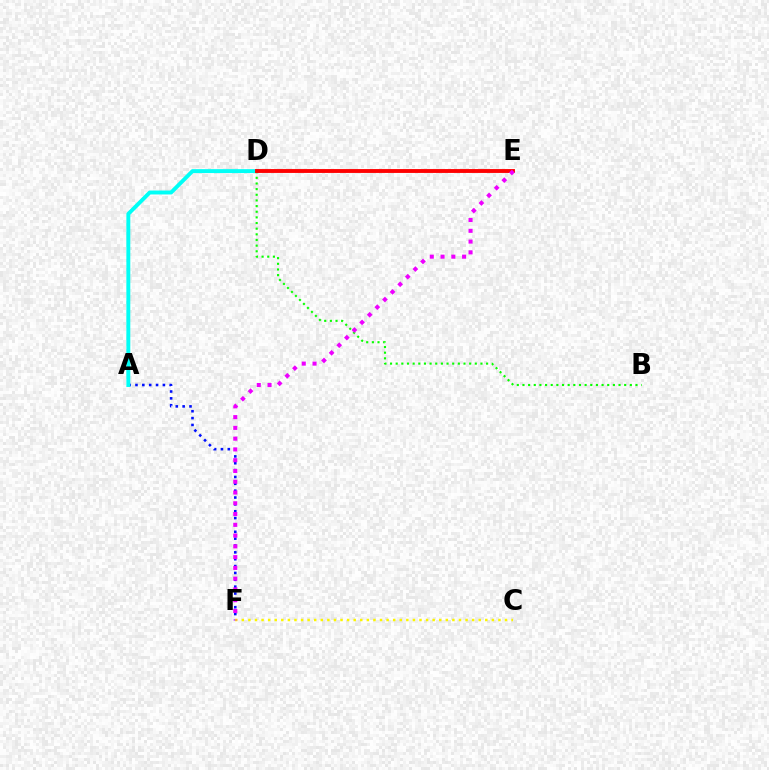{('A', 'F'): [{'color': '#0010ff', 'line_style': 'dotted', 'thickness': 1.86}], ('A', 'D'): [{'color': '#00fff6', 'line_style': 'solid', 'thickness': 2.83}], ('C', 'F'): [{'color': '#fcf500', 'line_style': 'dotted', 'thickness': 1.79}], ('B', 'D'): [{'color': '#08ff00', 'line_style': 'dotted', 'thickness': 1.54}], ('D', 'E'): [{'color': '#ff0000', 'line_style': 'solid', 'thickness': 2.79}], ('E', 'F'): [{'color': '#ee00ff', 'line_style': 'dotted', 'thickness': 2.93}]}